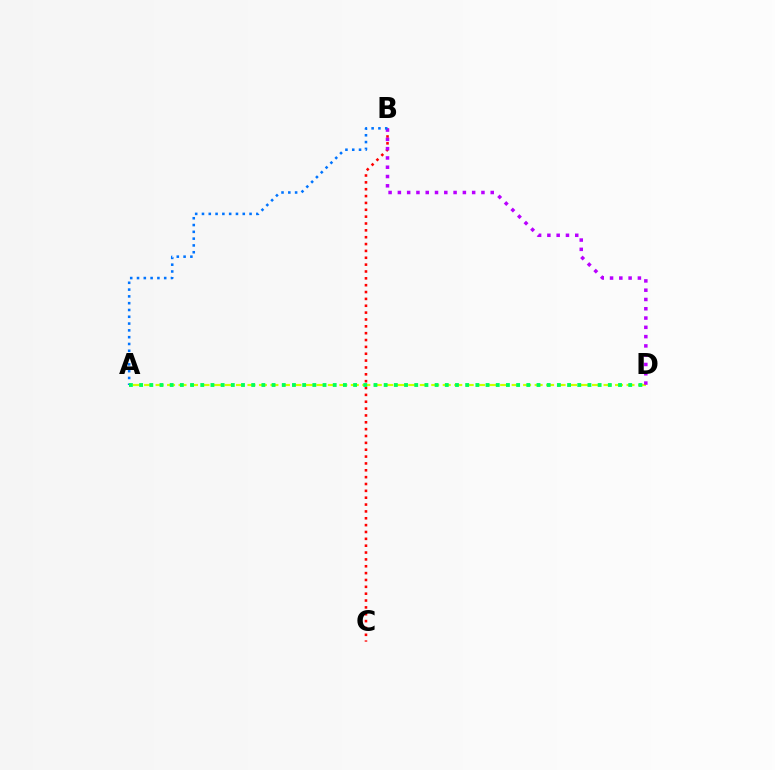{('A', 'D'): [{'color': '#d1ff00', 'line_style': 'dashed', 'thickness': 1.56}, {'color': '#00ff5c', 'line_style': 'dotted', 'thickness': 2.77}], ('B', 'C'): [{'color': '#ff0000', 'line_style': 'dotted', 'thickness': 1.86}], ('B', 'D'): [{'color': '#b900ff', 'line_style': 'dotted', 'thickness': 2.52}], ('A', 'B'): [{'color': '#0074ff', 'line_style': 'dotted', 'thickness': 1.85}]}